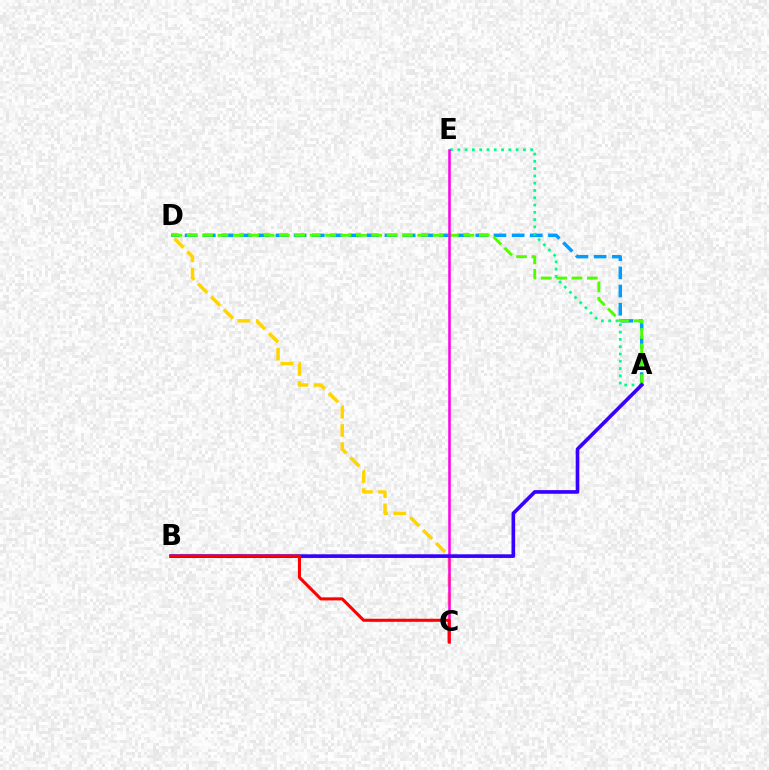{('C', 'D'): [{'color': '#ffd500', 'line_style': 'dashed', 'thickness': 2.48}], ('A', 'D'): [{'color': '#009eff', 'line_style': 'dashed', 'thickness': 2.47}, {'color': '#4fff00', 'line_style': 'dashed', 'thickness': 2.09}], ('A', 'E'): [{'color': '#00ff86', 'line_style': 'dotted', 'thickness': 1.98}], ('C', 'E'): [{'color': '#ff00ed', 'line_style': 'solid', 'thickness': 1.82}], ('A', 'B'): [{'color': '#3700ff', 'line_style': 'solid', 'thickness': 2.62}], ('B', 'C'): [{'color': '#ff0000', 'line_style': 'solid', 'thickness': 2.21}]}